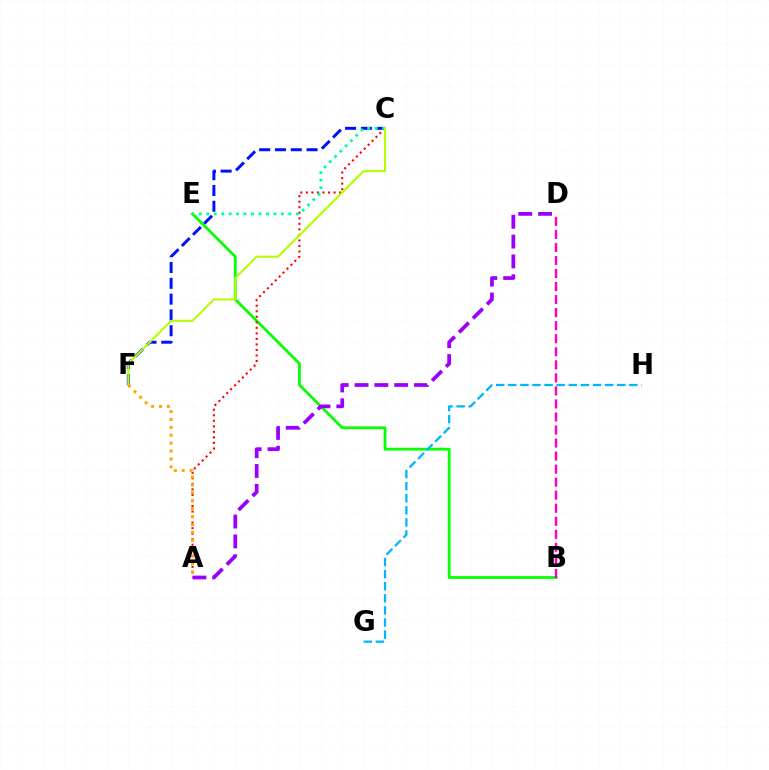{('B', 'E'): [{'color': '#08ff00', 'line_style': 'solid', 'thickness': 2.01}], ('A', 'C'): [{'color': '#ff0000', 'line_style': 'dotted', 'thickness': 1.5}], ('A', 'D'): [{'color': '#9b00ff', 'line_style': 'dashed', 'thickness': 2.69}], ('C', 'F'): [{'color': '#0010ff', 'line_style': 'dashed', 'thickness': 2.15}, {'color': '#b3ff00', 'line_style': 'solid', 'thickness': 1.51}], ('C', 'E'): [{'color': '#00ff9d', 'line_style': 'dotted', 'thickness': 2.03}], ('B', 'D'): [{'color': '#ff00bd', 'line_style': 'dashed', 'thickness': 1.77}], ('G', 'H'): [{'color': '#00b5ff', 'line_style': 'dashed', 'thickness': 1.64}], ('A', 'F'): [{'color': '#ffa500', 'line_style': 'dotted', 'thickness': 2.15}]}